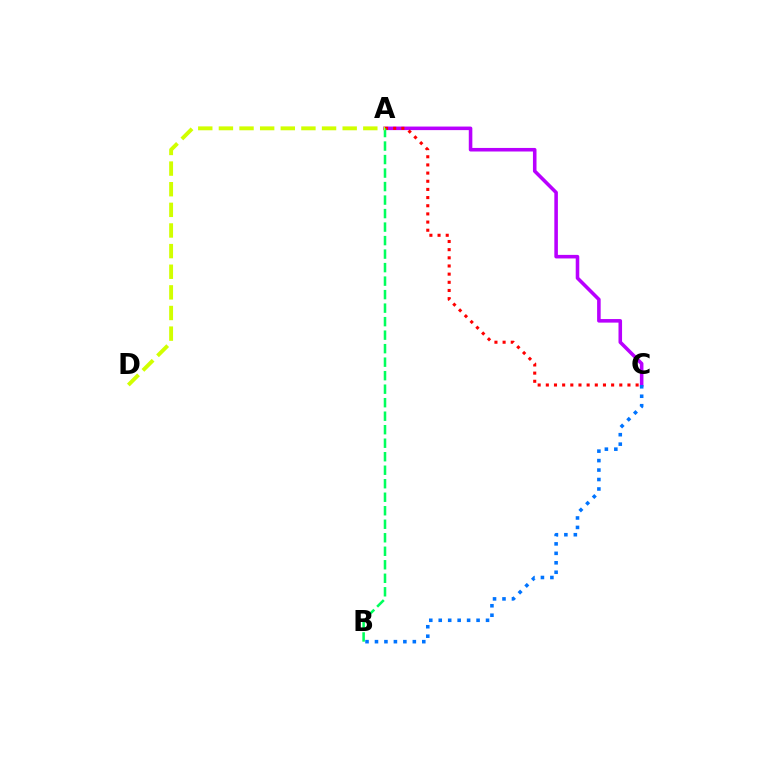{('A', 'C'): [{'color': '#b900ff', 'line_style': 'solid', 'thickness': 2.56}, {'color': '#ff0000', 'line_style': 'dotted', 'thickness': 2.22}], ('B', 'C'): [{'color': '#0074ff', 'line_style': 'dotted', 'thickness': 2.57}], ('A', 'B'): [{'color': '#00ff5c', 'line_style': 'dashed', 'thickness': 1.83}], ('A', 'D'): [{'color': '#d1ff00', 'line_style': 'dashed', 'thickness': 2.8}]}